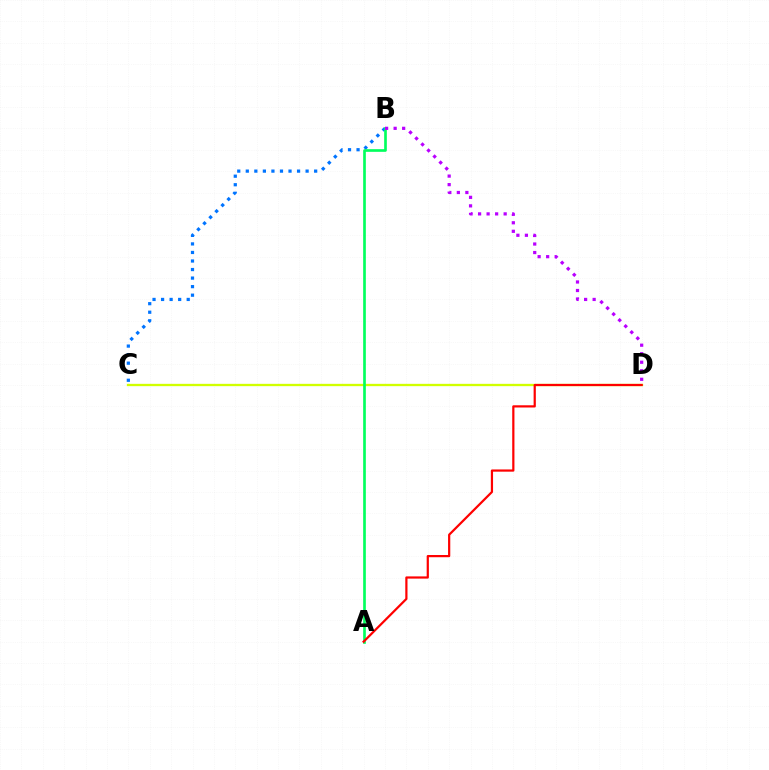{('C', 'D'): [{'color': '#d1ff00', 'line_style': 'solid', 'thickness': 1.67}], ('B', 'C'): [{'color': '#0074ff', 'line_style': 'dotted', 'thickness': 2.32}], ('A', 'B'): [{'color': '#00ff5c', 'line_style': 'solid', 'thickness': 1.92}], ('B', 'D'): [{'color': '#b900ff', 'line_style': 'dotted', 'thickness': 2.32}], ('A', 'D'): [{'color': '#ff0000', 'line_style': 'solid', 'thickness': 1.59}]}